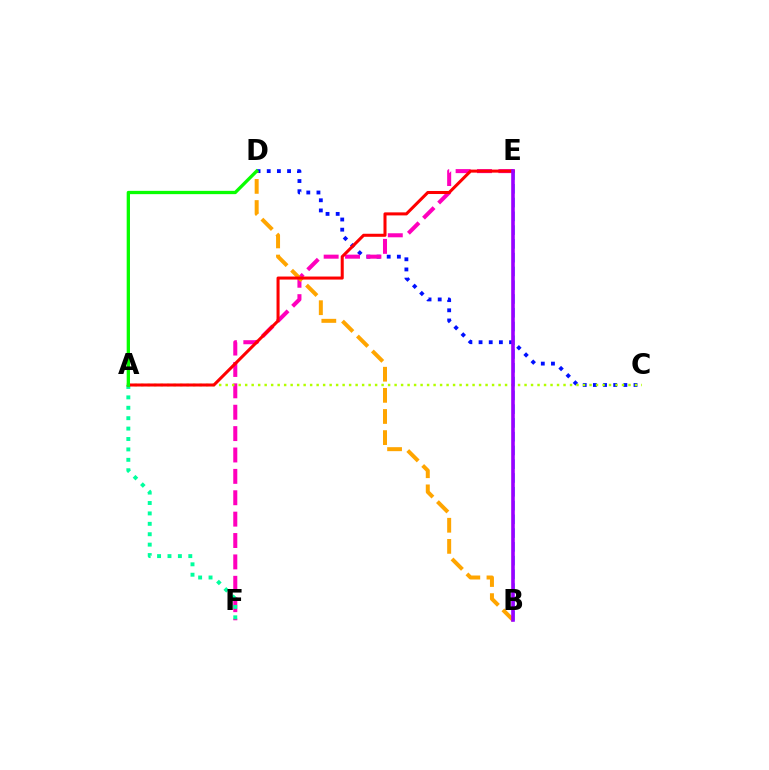{('C', 'D'): [{'color': '#0010ff', 'line_style': 'dotted', 'thickness': 2.76}], ('E', 'F'): [{'color': '#ff00bd', 'line_style': 'dashed', 'thickness': 2.9}], ('A', 'F'): [{'color': '#00ff9d', 'line_style': 'dotted', 'thickness': 2.83}], ('B', 'E'): [{'color': '#00b5ff', 'line_style': 'dashed', 'thickness': 1.87}, {'color': '#9b00ff', 'line_style': 'solid', 'thickness': 2.59}], ('A', 'C'): [{'color': '#b3ff00', 'line_style': 'dotted', 'thickness': 1.77}], ('B', 'D'): [{'color': '#ffa500', 'line_style': 'dashed', 'thickness': 2.87}], ('A', 'E'): [{'color': '#ff0000', 'line_style': 'solid', 'thickness': 2.19}], ('A', 'D'): [{'color': '#08ff00', 'line_style': 'solid', 'thickness': 2.38}]}